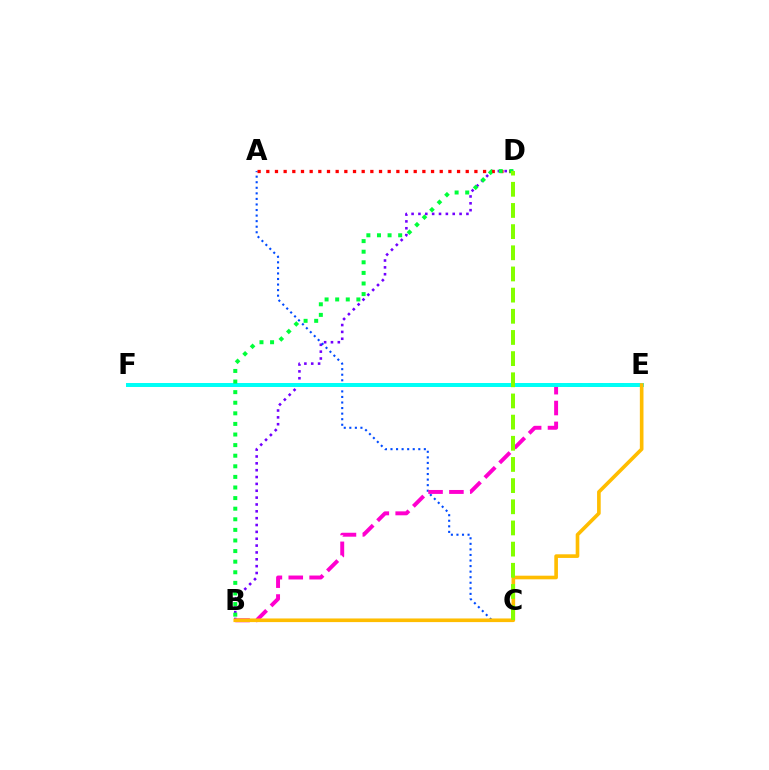{('B', 'D'): [{'color': '#7200ff', 'line_style': 'dotted', 'thickness': 1.86}, {'color': '#00ff39', 'line_style': 'dotted', 'thickness': 2.88}], ('A', 'C'): [{'color': '#004bff', 'line_style': 'dotted', 'thickness': 1.51}], ('A', 'D'): [{'color': '#ff0000', 'line_style': 'dotted', 'thickness': 2.36}], ('B', 'E'): [{'color': '#ff00cf', 'line_style': 'dashed', 'thickness': 2.83}, {'color': '#ffbd00', 'line_style': 'solid', 'thickness': 2.62}], ('E', 'F'): [{'color': '#00fff6', 'line_style': 'solid', 'thickness': 2.86}], ('C', 'D'): [{'color': '#84ff00', 'line_style': 'dashed', 'thickness': 2.88}]}